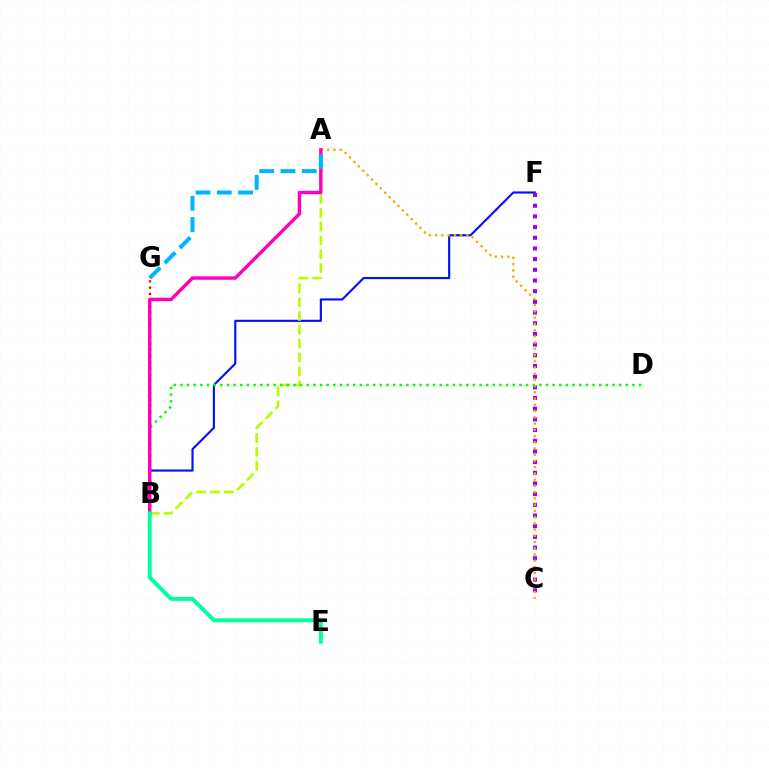{('B', 'F'): [{'color': '#0010ff', 'line_style': 'solid', 'thickness': 1.54}], ('C', 'F'): [{'color': '#9b00ff', 'line_style': 'dotted', 'thickness': 2.9}], ('B', 'G'): [{'color': '#ff0000', 'line_style': 'dotted', 'thickness': 1.69}], ('A', 'C'): [{'color': '#ffa500', 'line_style': 'dotted', 'thickness': 1.69}], ('A', 'B'): [{'color': '#b3ff00', 'line_style': 'dashed', 'thickness': 1.88}, {'color': '#ff00bd', 'line_style': 'solid', 'thickness': 2.46}], ('B', 'D'): [{'color': '#08ff00', 'line_style': 'dotted', 'thickness': 1.81}], ('B', 'E'): [{'color': '#00ff9d', 'line_style': 'solid', 'thickness': 2.84}], ('A', 'G'): [{'color': '#00b5ff', 'line_style': 'dashed', 'thickness': 2.89}]}